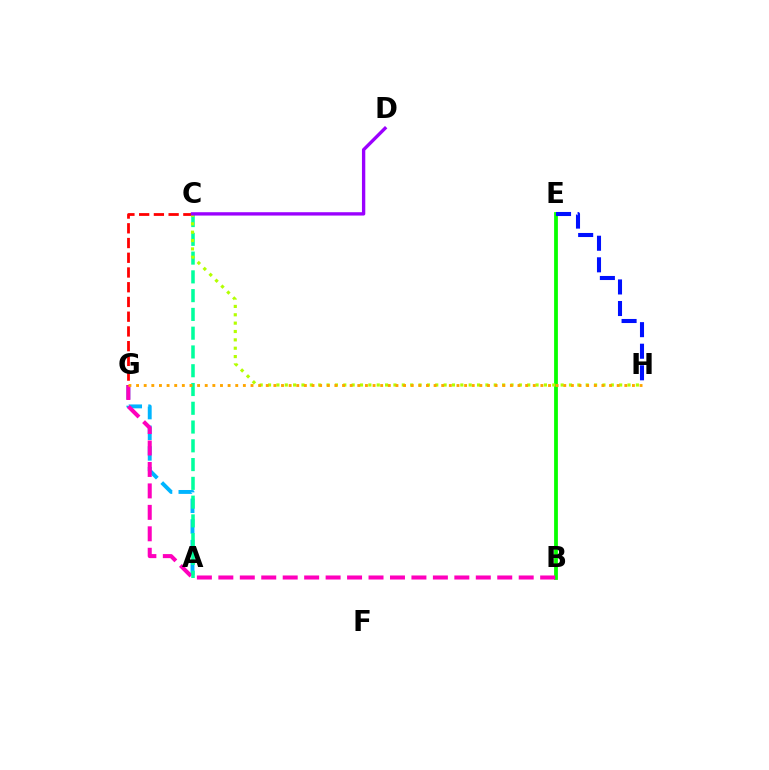{('B', 'E'): [{'color': '#08ff00', 'line_style': 'solid', 'thickness': 2.72}], ('E', 'H'): [{'color': '#0010ff', 'line_style': 'dashed', 'thickness': 2.93}], ('A', 'G'): [{'color': '#00b5ff', 'line_style': 'dashed', 'thickness': 2.81}], ('B', 'G'): [{'color': '#ff00bd', 'line_style': 'dashed', 'thickness': 2.91}], ('C', 'G'): [{'color': '#ff0000', 'line_style': 'dashed', 'thickness': 2.0}], ('A', 'C'): [{'color': '#00ff9d', 'line_style': 'dashed', 'thickness': 2.55}], ('C', 'H'): [{'color': '#b3ff00', 'line_style': 'dotted', 'thickness': 2.27}], ('G', 'H'): [{'color': '#ffa500', 'line_style': 'dotted', 'thickness': 2.07}], ('C', 'D'): [{'color': '#9b00ff', 'line_style': 'solid', 'thickness': 2.4}]}